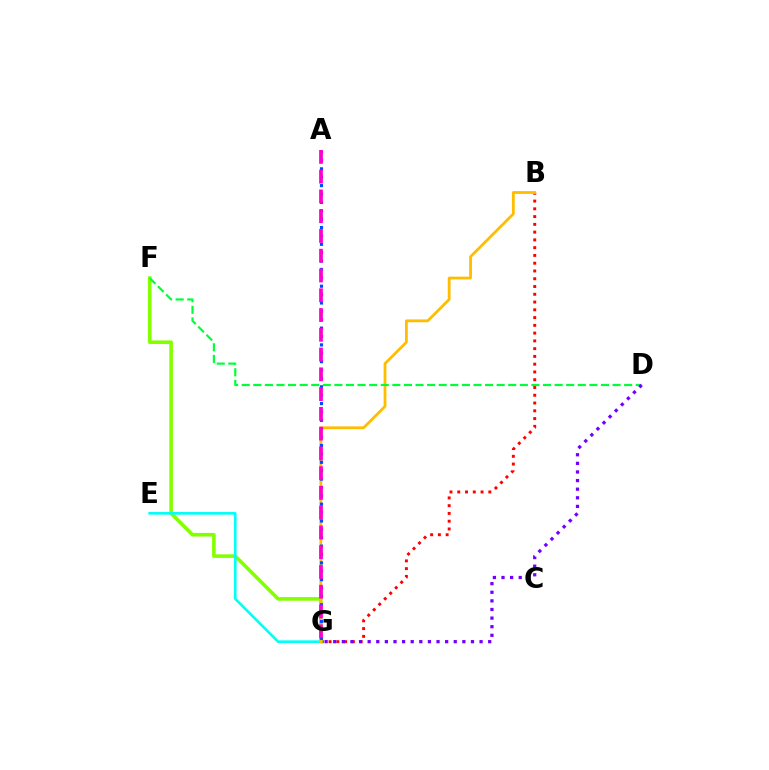{('B', 'G'): [{'color': '#ff0000', 'line_style': 'dotted', 'thickness': 2.11}, {'color': '#ffbd00', 'line_style': 'solid', 'thickness': 2.01}], ('F', 'G'): [{'color': '#84ff00', 'line_style': 'solid', 'thickness': 2.6}], ('E', 'G'): [{'color': '#00fff6', 'line_style': 'solid', 'thickness': 1.88}], ('A', 'G'): [{'color': '#004bff', 'line_style': 'dotted', 'thickness': 2.28}, {'color': '#ff00cf', 'line_style': 'dashed', 'thickness': 2.69}], ('D', 'F'): [{'color': '#00ff39', 'line_style': 'dashed', 'thickness': 1.57}], ('D', 'G'): [{'color': '#7200ff', 'line_style': 'dotted', 'thickness': 2.34}]}